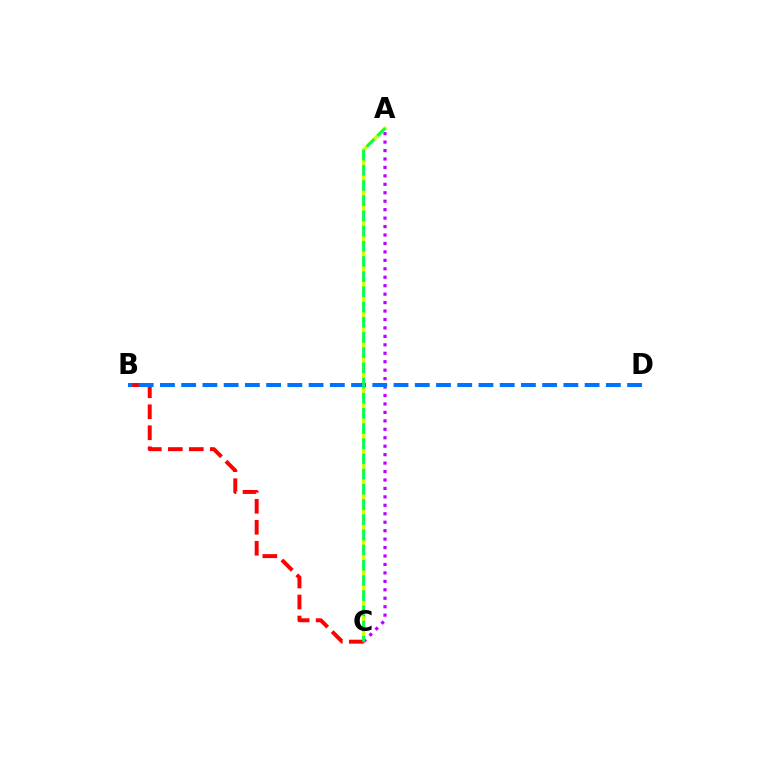{('A', 'C'): [{'color': '#d1ff00', 'line_style': 'solid', 'thickness': 2.47}, {'color': '#b900ff', 'line_style': 'dotted', 'thickness': 2.3}, {'color': '#00ff5c', 'line_style': 'dashed', 'thickness': 2.06}], ('B', 'C'): [{'color': '#ff0000', 'line_style': 'dashed', 'thickness': 2.85}], ('B', 'D'): [{'color': '#0074ff', 'line_style': 'dashed', 'thickness': 2.88}]}